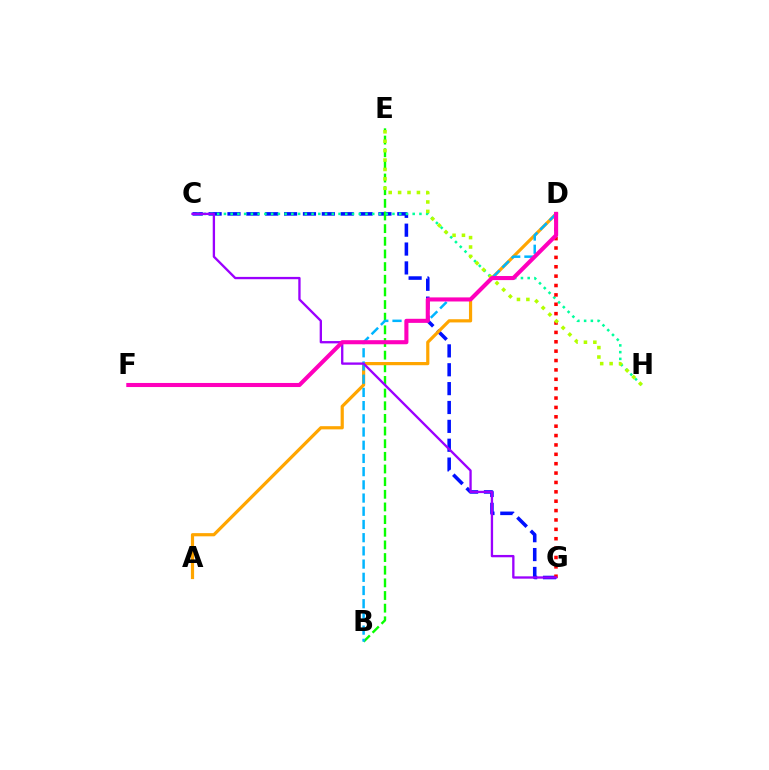{('C', 'G'): [{'color': '#0010ff', 'line_style': 'dashed', 'thickness': 2.56}, {'color': '#9b00ff', 'line_style': 'solid', 'thickness': 1.67}], ('B', 'E'): [{'color': '#08ff00', 'line_style': 'dashed', 'thickness': 1.72}], ('C', 'H'): [{'color': '#00ff9d', 'line_style': 'dotted', 'thickness': 1.83}], ('A', 'D'): [{'color': '#ffa500', 'line_style': 'solid', 'thickness': 2.3}], ('D', 'G'): [{'color': '#ff0000', 'line_style': 'dotted', 'thickness': 2.55}], ('B', 'D'): [{'color': '#00b5ff', 'line_style': 'dashed', 'thickness': 1.79}], ('E', 'H'): [{'color': '#b3ff00', 'line_style': 'dotted', 'thickness': 2.56}], ('D', 'F'): [{'color': '#ff00bd', 'line_style': 'solid', 'thickness': 2.94}]}